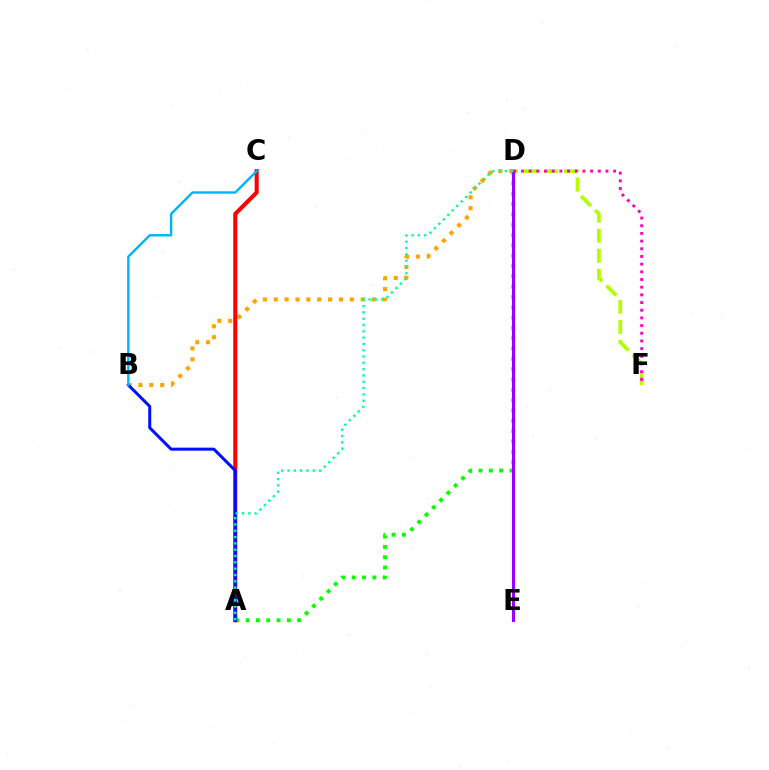{('D', 'F'): [{'color': '#b3ff00', 'line_style': 'dashed', 'thickness': 2.72}, {'color': '#ff00bd', 'line_style': 'dotted', 'thickness': 2.09}], ('B', 'D'): [{'color': '#ffa500', 'line_style': 'dotted', 'thickness': 2.96}], ('A', 'D'): [{'color': '#08ff00', 'line_style': 'dotted', 'thickness': 2.8}, {'color': '#00ff9d', 'line_style': 'dotted', 'thickness': 1.71}], ('A', 'C'): [{'color': '#ff0000', 'line_style': 'solid', 'thickness': 2.92}], ('D', 'E'): [{'color': '#9b00ff', 'line_style': 'solid', 'thickness': 2.21}], ('A', 'B'): [{'color': '#0010ff', 'line_style': 'solid', 'thickness': 2.18}], ('B', 'C'): [{'color': '#00b5ff', 'line_style': 'solid', 'thickness': 1.75}]}